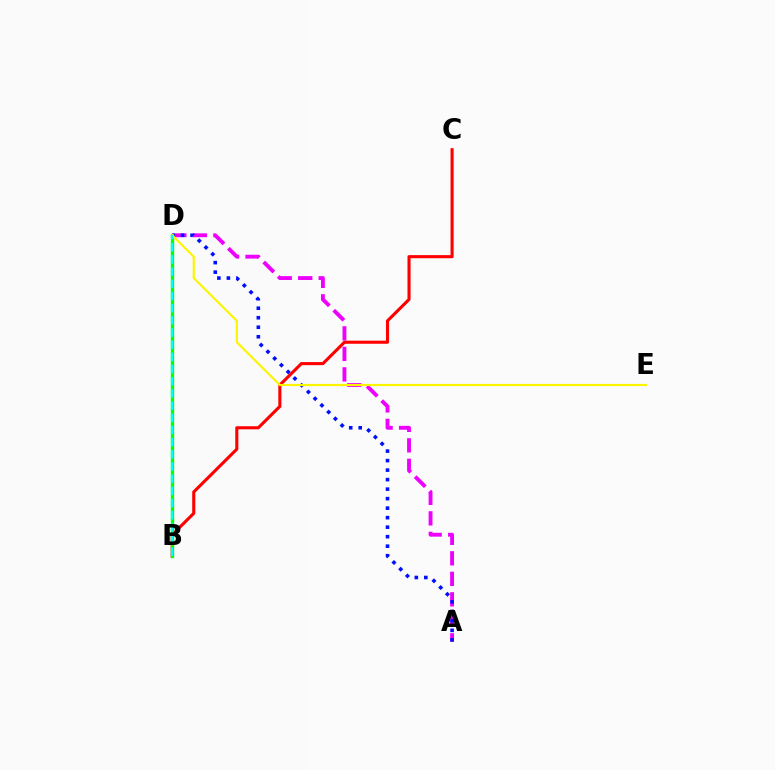{('A', 'D'): [{'color': '#ee00ff', 'line_style': 'dashed', 'thickness': 2.78}, {'color': '#0010ff', 'line_style': 'dotted', 'thickness': 2.58}], ('B', 'C'): [{'color': '#ff0000', 'line_style': 'solid', 'thickness': 2.23}], ('B', 'D'): [{'color': '#08ff00', 'line_style': 'solid', 'thickness': 2.4}, {'color': '#00fff6', 'line_style': 'dashed', 'thickness': 1.65}], ('D', 'E'): [{'color': '#fcf500', 'line_style': 'solid', 'thickness': 1.56}]}